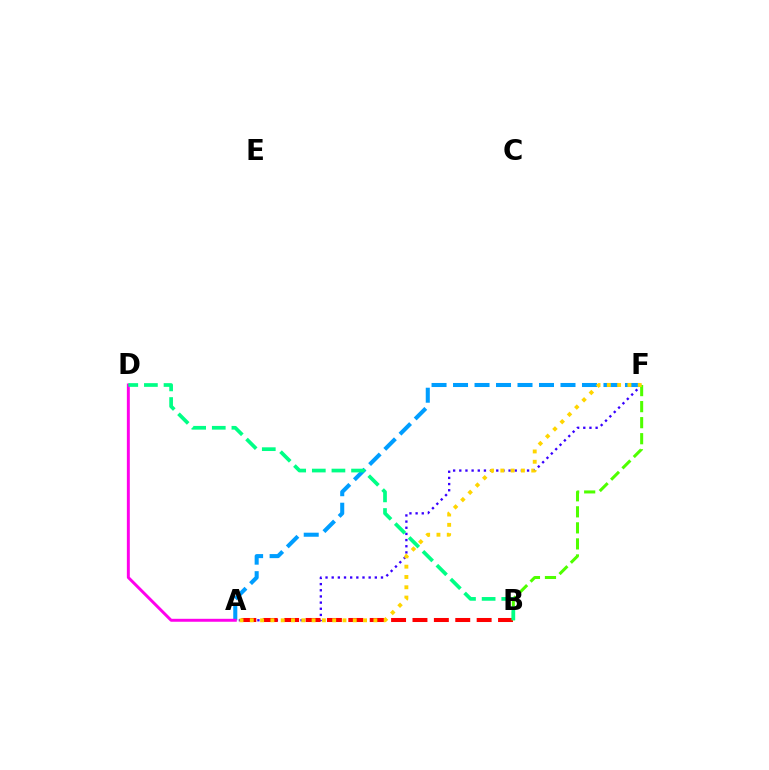{('A', 'F'): [{'color': '#3700ff', 'line_style': 'dotted', 'thickness': 1.67}, {'color': '#009eff', 'line_style': 'dashed', 'thickness': 2.92}, {'color': '#ffd500', 'line_style': 'dotted', 'thickness': 2.8}], ('A', 'B'): [{'color': '#ff0000', 'line_style': 'dashed', 'thickness': 2.91}], ('A', 'D'): [{'color': '#ff00ed', 'line_style': 'solid', 'thickness': 2.13}], ('B', 'F'): [{'color': '#4fff00', 'line_style': 'dashed', 'thickness': 2.18}], ('B', 'D'): [{'color': '#00ff86', 'line_style': 'dashed', 'thickness': 2.67}]}